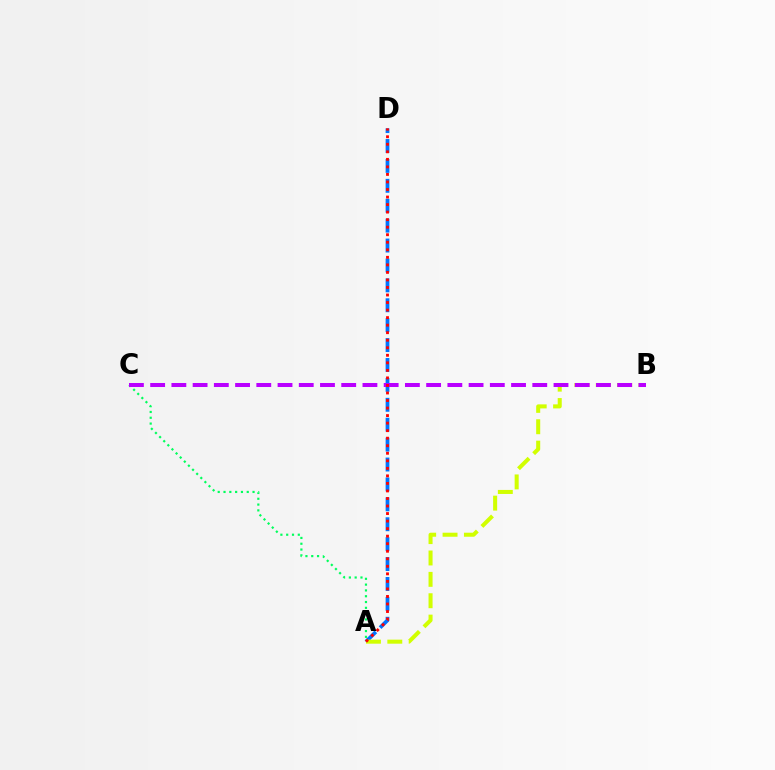{('A', 'D'): [{'color': '#0074ff', 'line_style': 'dashed', 'thickness': 2.7}, {'color': '#ff0000', 'line_style': 'dotted', 'thickness': 2.05}], ('A', 'B'): [{'color': '#d1ff00', 'line_style': 'dashed', 'thickness': 2.9}], ('A', 'C'): [{'color': '#00ff5c', 'line_style': 'dotted', 'thickness': 1.58}], ('B', 'C'): [{'color': '#b900ff', 'line_style': 'dashed', 'thickness': 2.88}]}